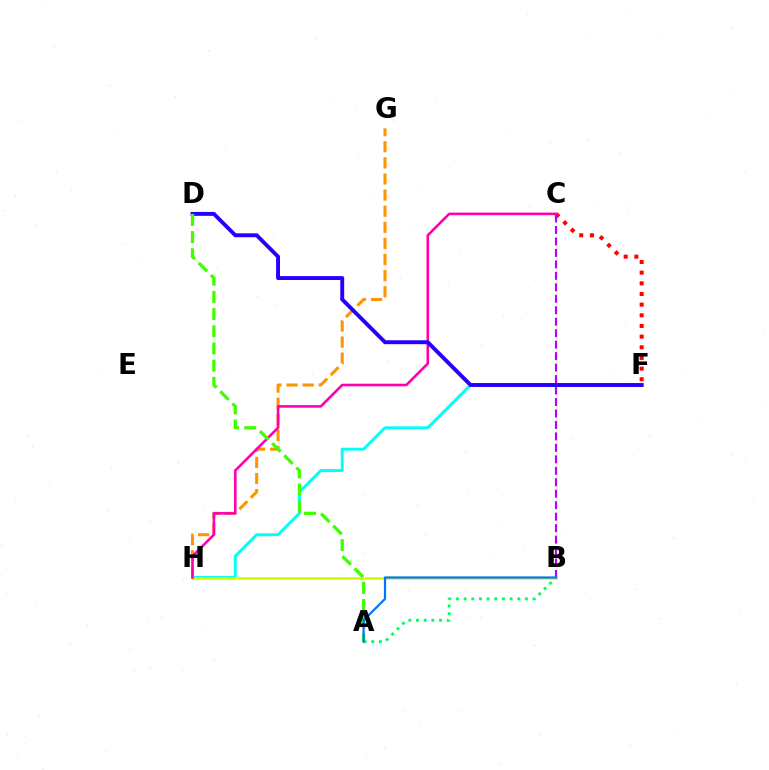{('C', 'F'): [{'color': '#ff0000', 'line_style': 'dotted', 'thickness': 2.9}], ('G', 'H'): [{'color': '#ff9400', 'line_style': 'dashed', 'thickness': 2.19}], ('B', 'C'): [{'color': '#b900ff', 'line_style': 'dashed', 'thickness': 1.56}], ('F', 'H'): [{'color': '#00fff6', 'line_style': 'solid', 'thickness': 2.11}], ('A', 'B'): [{'color': '#00ff5c', 'line_style': 'dotted', 'thickness': 2.08}, {'color': '#0074ff', 'line_style': 'solid', 'thickness': 1.58}], ('B', 'H'): [{'color': '#d1ff00', 'line_style': 'solid', 'thickness': 1.92}], ('C', 'H'): [{'color': '#ff00ac', 'line_style': 'solid', 'thickness': 1.87}], ('D', 'F'): [{'color': '#2500ff', 'line_style': 'solid', 'thickness': 2.82}], ('A', 'D'): [{'color': '#3dff00', 'line_style': 'dashed', 'thickness': 2.33}]}